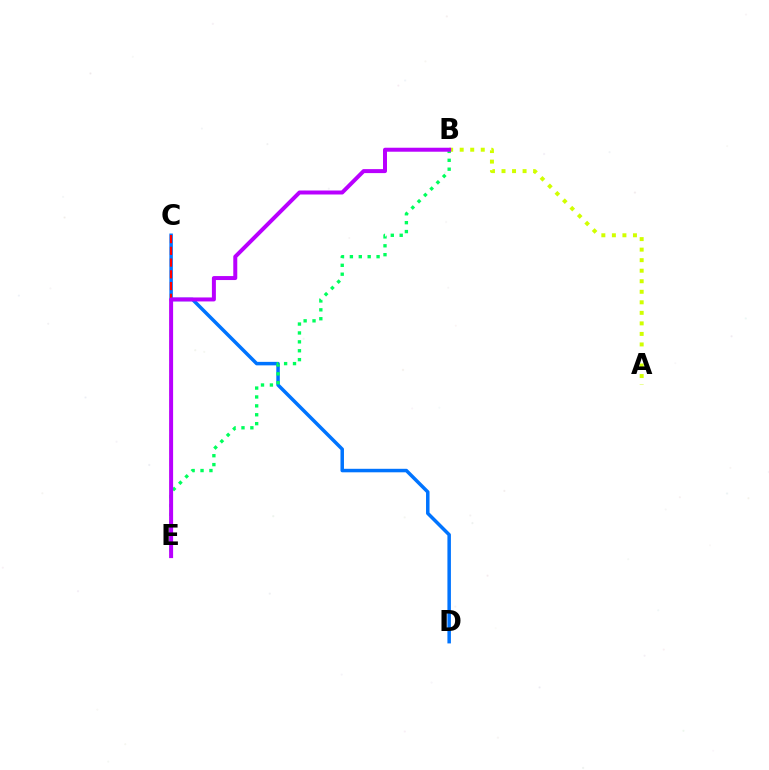{('C', 'D'): [{'color': '#0074ff', 'line_style': 'solid', 'thickness': 2.52}], ('C', 'E'): [{'color': '#ff0000', 'line_style': 'dashed', 'thickness': 1.59}], ('A', 'B'): [{'color': '#d1ff00', 'line_style': 'dotted', 'thickness': 2.86}], ('B', 'E'): [{'color': '#00ff5c', 'line_style': 'dotted', 'thickness': 2.42}, {'color': '#b900ff', 'line_style': 'solid', 'thickness': 2.87}]}